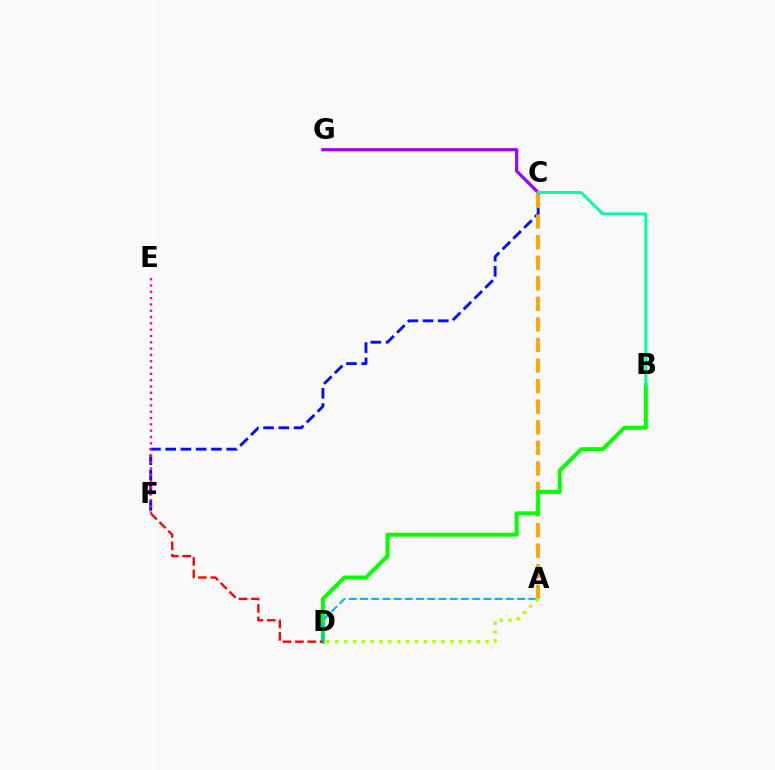{('C', 'F'): [{'color': '#0010ff', 'line_style': 'dashed', 'thickness': 2.07}], ('A', 'C'): [{'color': '#ffa500', 'line_style': 'dashed', 'thickness': 2.79}], ('E', 'F'): [{'color': '#ff00bd', 'line_style': 'dotted', 'thickness': 1.71}], ('C', 'G'): [{'color': '#9b00ff', 'line_style': 'solid', 'thickness': 2.29}], ('B', 'D'): [{'color': '#08ff00', 'line_style': 'solid', 'thickness': 2.88}], ('D', 'F'): [{'color': '#ff0000', 'line_style': 'dashed', 'thickness': 1.68}], ('B', 'C'): [{'color': '#00ff9d', 'line_style': 'solid', 'thickness': 2.1}], ('A', 'D'): [{'color': '#00b5ff', 'line_style': 'dashed', 'thickness': 1.52}, {'color': '#b3ff00', 'line_style': 'dotted', 'thickness': 2.4}]}